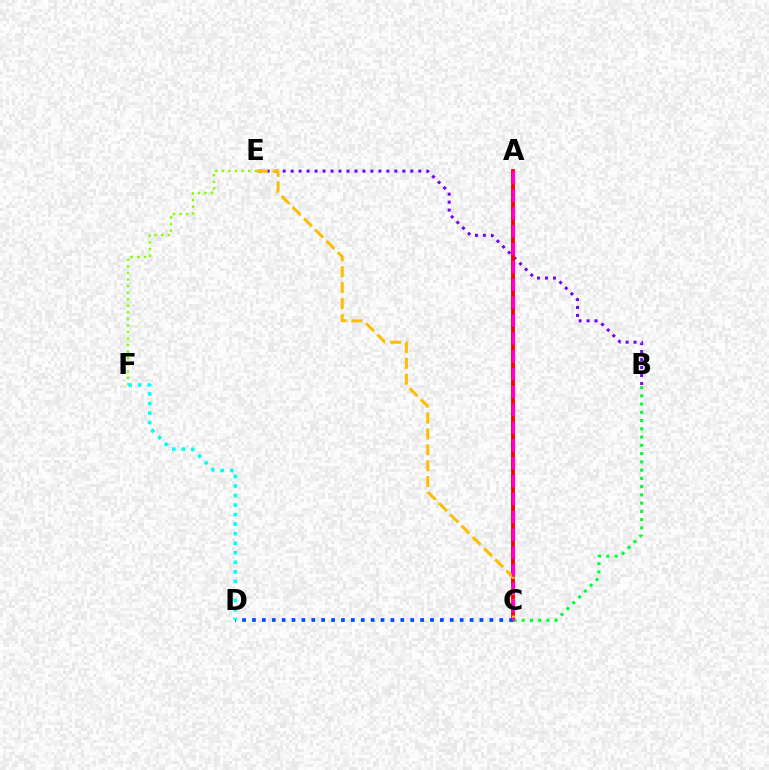{('E', 'F'): [{'color': '#84ff00', 'line_style': 'dotted', 'thickness': 1.78}], ('B', 'E'): [{'color': '#7200ff', 'line_style': 'dotted', 'thickness': 2.17}], ('A', 'C'): [{'color': '#ff0000', 'line_style': 'solid', 'thickness': 2.77}, {'color': '#ff00cf', 'line_style': 'dashed', 'thickness': 2.42}], ('C', 'E'): [{'color': '#ffbd00', 'line_style': 'dashed', 'thickness': 2.16}], ('B', 'C'): [{'color': '#00ff39', 'line_style': 'dotted', 'thickness': 2.24}], ('C', 'D'): [{'color': '#004bff', 'line_style': 'dotted', 'thickness': 2.69}], ('D', 'F'): [{'color': '#00fff6', 'line_style': 'dotted', 'thickness': 2.59}]}